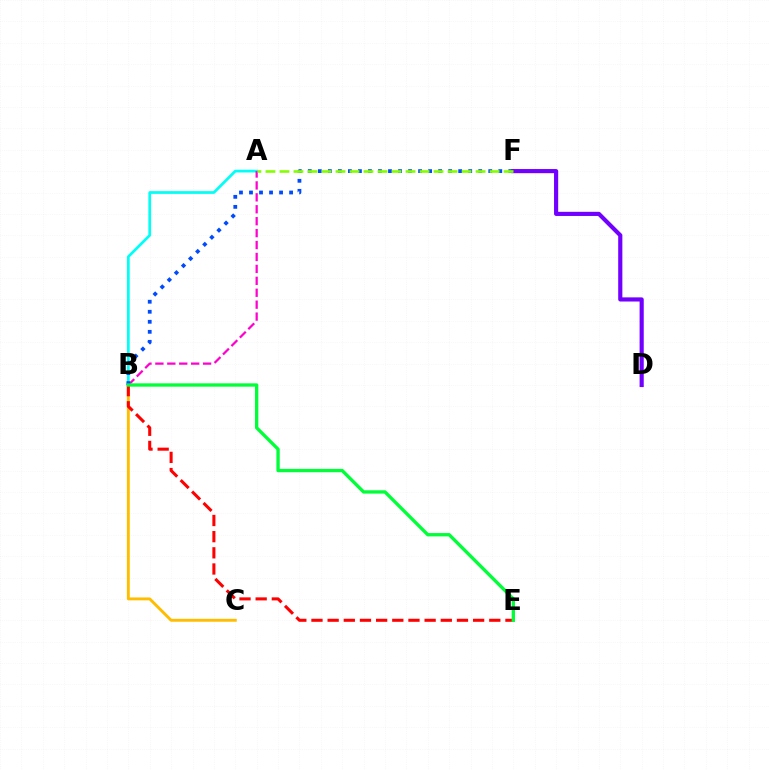{('A', 'B'): [{'color': '#00fff6', 'line_style': 'solid', 'thickness': 1.97}, {'color': '#ff00cf', 'line_style': 'dashed', 'thickness': 1.62}], ('B', 'C'): [{'color': '#ffbd00', 'line_style': 'solid', 'thickness': 2.08}], ('B', 'E'): [{'color': '#ff0000', 'line_style': 'dashed', 'thickness': 2.2}, {'color': '#00ff39', 'line_style': 'solid', 'thickness': 2.4}], ('D', 'F'): [{'color': '#7200ff', 'line_style': 'solid', 'thickness': 2.99}], ('B', 'F'): [{'color': '#004bff', 'line_style': 'dotted', 'thickness': 2.72}], ('A', 'F'): [{'color': '#84ff00', 'line_style': 'dashed', 'thickness': 1.9}]}